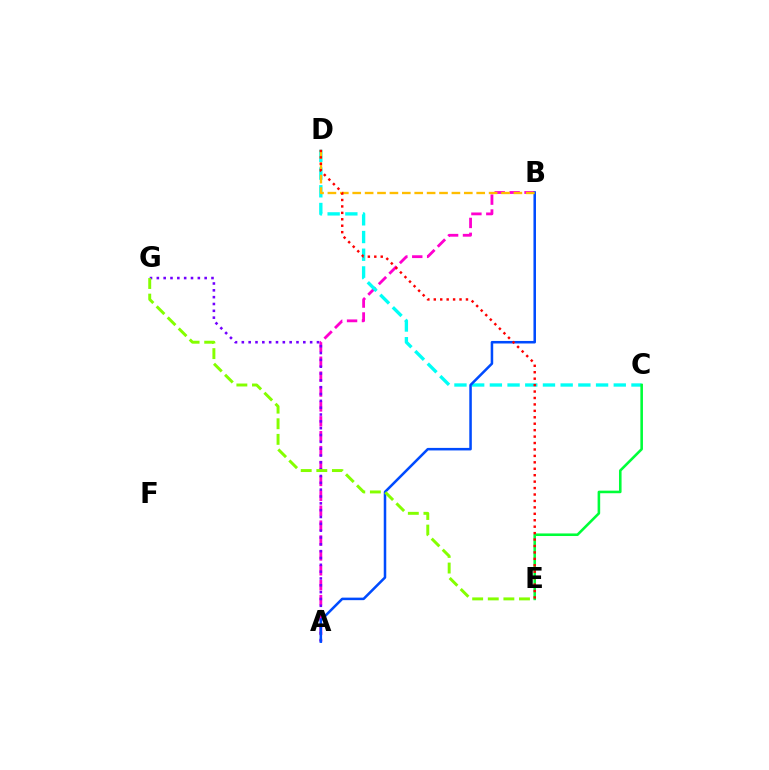{('A', 'B'): [{'color': '#ff00cf', 'line_style': 'dashed', 'thickness': 2.02}, {'color': '#004bff', 'line_style': 'solid', 'thickness': 1.82}], ('A', 'G'): [{'color': '#7200ff', 'line_style': 'dotted', 'thickness': 1.86}], ('C', 'D'): [{'color': '#00fff6', 'line_style': 'dashed', 'thickness': 2.4}], ('C', 'E'): [{'color': '#00ff39', 'line_style': 'solid', 'thickness': 1.86}], ('B', 'D'): [{'color': '#ffbd00', 'line_style': 'dashed', 'thickness': 1.68}], ('D', 'E'): [{'color': '#ff0000', 'line_style': 'dotted', 'thickness': 1.75}], ('E', 'G'): [{'color': '#84ff00', 'line_style': 'dashed', 'thickness': 2.12}]}